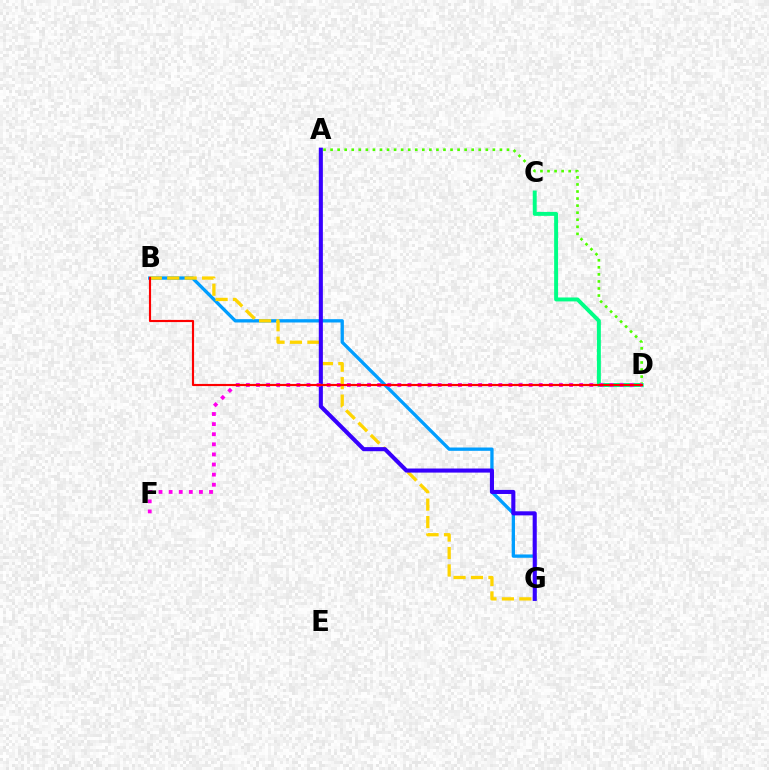{('B', 'G'): [{'color': '#009eff', 'line_style': 'solid', 'thickness': 2.39}, {'color': '#ffd500', 'line_style': 'dashed', 'thickness': 2.37}], ('A', 'D'): [{'color': '#4fff00', 'line_style': 'dotted', 'thickness': 1.92}], ('C', 'D'): [{'color': '#00ff86', 'line_style': 'solid', 'thickness': 2.83}], ('A', 'G'): [{'color': '#3700ff', 'line_style': 'solid', 'thickness': 2.94}], ('D', 'F'): [{'color': '#ff00ed', 'line_style': 'dotted', 'thickness': 2.74}], ('B', 'D'): [{'color': '#ff0000', 'line_style': 'solid', 'thickness': 1.55}]}